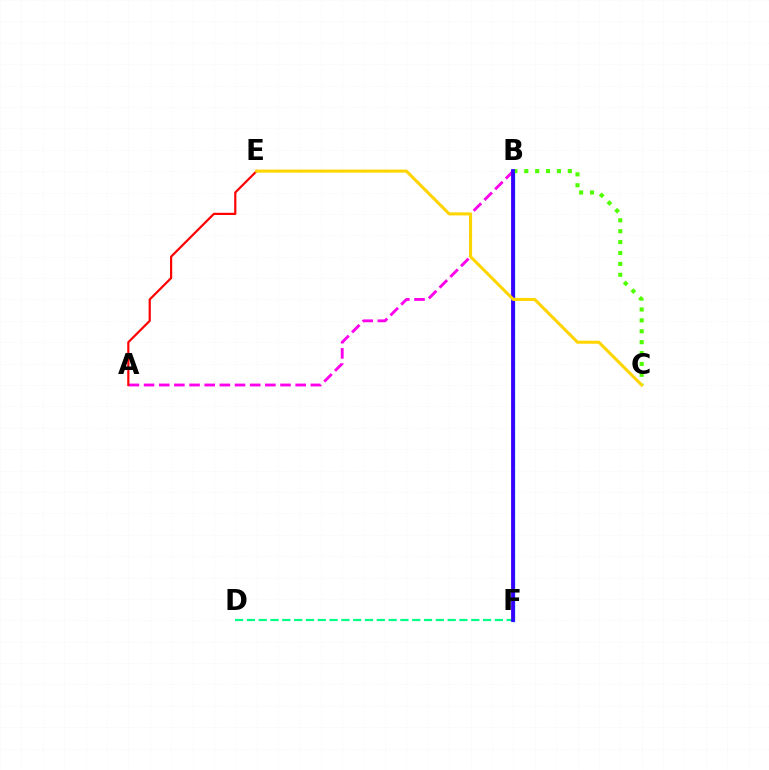{('A', 'B'): [{'color': '#ff00ed', 'line_style': 'dashed', 'thickness': 2.06}], ('B', 'F'): [{'color': '#009eff', 'line_style': 'solid', 'thickness': 2.43}, {'color': '#3700ff', 'line_style': 'solid', 'thickness': 2.71}], ('B', 'C'): [{'color': '#4fff00', 'line_style': 'dotted', 'thickness': 2.96}], ('A', 'E'): [{'color': '#ff0000', 'line_style': 'solid', 'thickness': 1.58}], ('D', 'F'): [{'color': '#00ff86', 'line_style': 'dashed', 'thickness': 1.6}], ('C', 'E'): [{'color': '#ffd500', 'line_style': 'solid', 'thickness': 2.19}]}